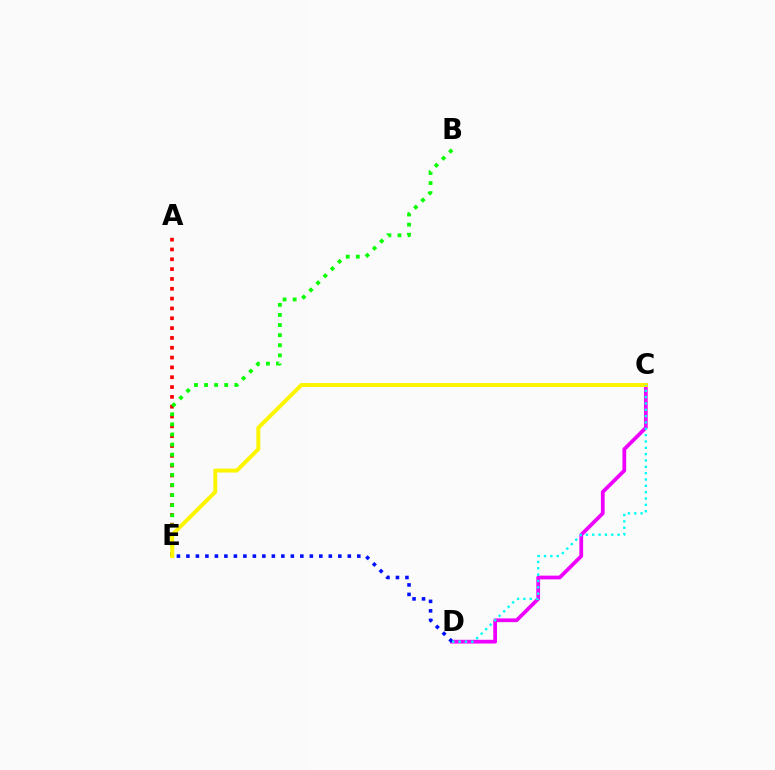{('A', 'E'): [{'color': '#ff0000', 'line_style': 'dotted', 'thickness': 2.67}], ('B', 'E'): [{'color': '#08ff00', 'line_style': 'dotted', 'thickness': 2.74}], ('C', 'D'): [{'color': '#ee00ff', 'line_style': 'solid', 'thickness': 2.69}, {'color': '#00fff6', 'line_style': 'dotted', 'thickness': 1.72}], ('D', 'E'): [{'color': '#0010ff', 'line_style': 'dotted', 'thickness': 2.58}], ('C', 'E'): [{'color': '#fcf500', 'line_style': 'solid', 'thickness': 2.85}]}